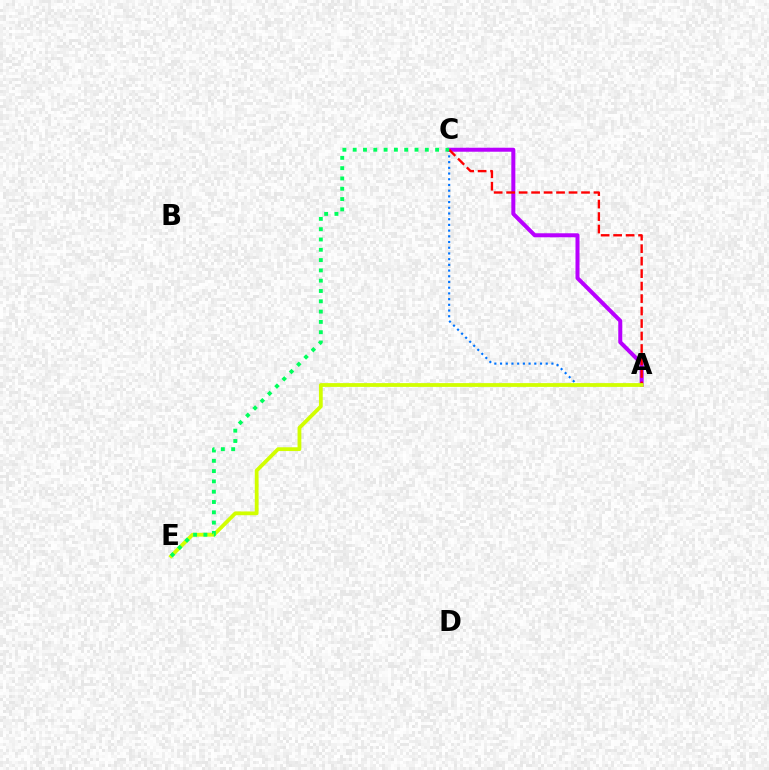{('A', 'C'): [{'color': '#0074ff', 'line_style': 'dotted', 'thickness': 1.55}, {'color': '#b900ff', 'line_style': 'solid', 'thickness': 2.89}, {'color': '#ff0000', 'line_style': 'dashed', 'thickness': 1.7}], ('A', 'E'): [{'color': '#d1ff00', 'line_style': 'solid', 'thickness': 2.72}], ('C', 'E'): [{'color': '#00ff5c', 'line_style': 'dotted', 'thickness': 2.8}]}